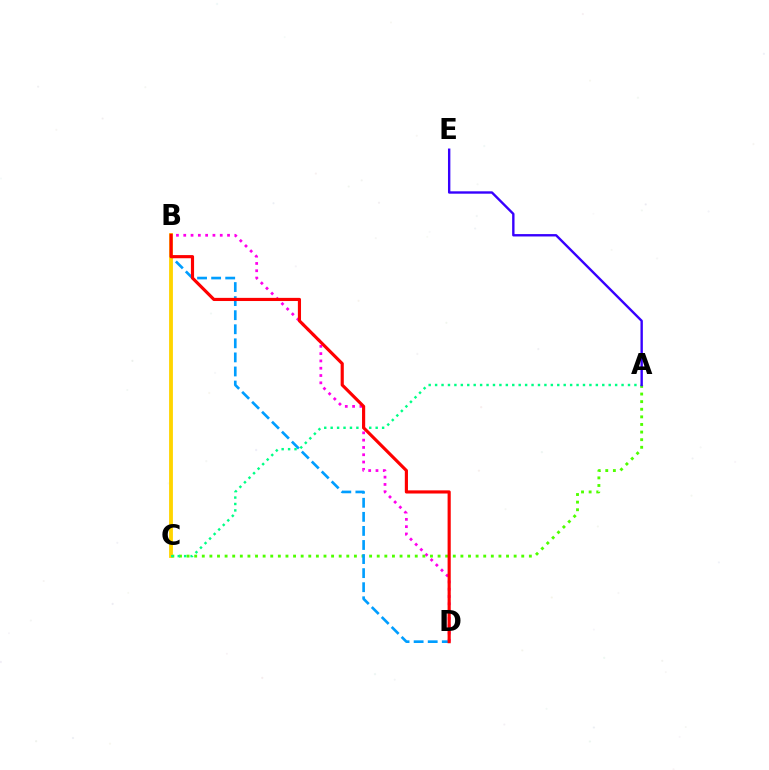{('B', 'D'): [{'color': '#ff00ed', 'line_style': 'dotted', 'thickness': 1.98}, {'color': '#009eff', 'line_style': 'dashed', 'thickness': 1.91}, {'color': '#ff0000', 'line_style': 'solid', 'thickness': 2.27}], ('A', 'C'): [{'color': '#4fff00', 'line_style': 'dotted', 'thickness': 2.07}, {'color': '#00ff86', 'line_style': 'dotted', 'thickness': 1.75}], ('B', 'C'): [{'color': '#ffd500', 'line_style': 'solid', 'thickness': 2.75}], ('A', 'E'): [{'color': '#3700ff', 'line_style': 'solid', 'thickness': 1.72}]}